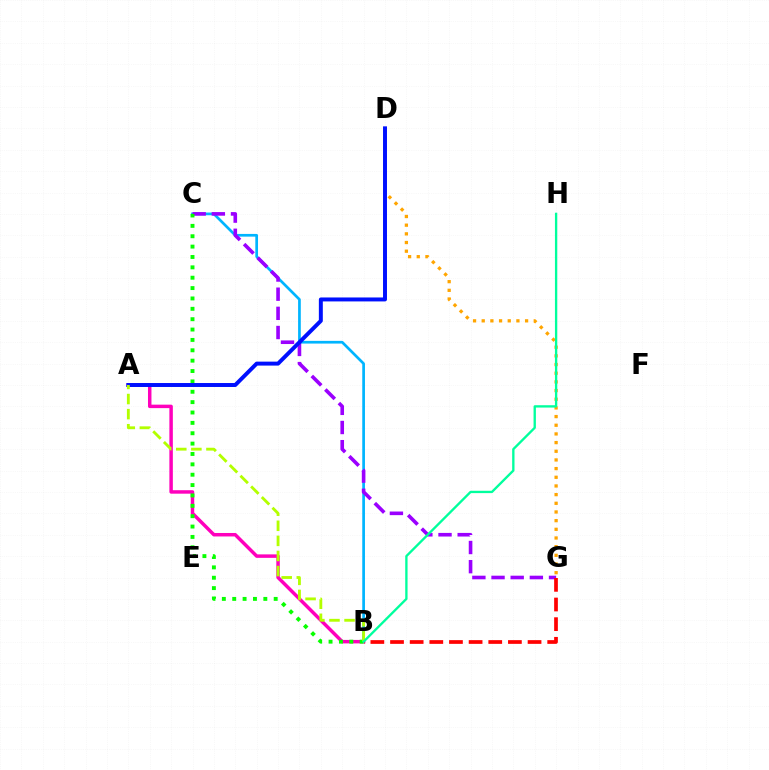{('B', 'C'): [{'color': '#00b5ff', 'line_style': 'solid', 'thickness': 1.95}, {'color': '#08ff00', 'line_style': 'dotted', 'thickness': 2.82}], ('A', 'B'): [{'color': '#ff00bd', 'line_style': 'solid', 'thickness': 2.5}, {'color': '#b3ff00', 'line_style': 'dashed', 'thickness': 2.05}], ('C', 'G'): [{'color': '#9b00ff', 'line_style': 'dashed', 'thickness': 2.6}], ('B', 'G'): [{'color': '#ff0000', 'line_style': 'dashed', 'thickness': 2.67}], ('D', 'G'): [{'color': '#ffa500', 'line_style': 'dotted', 'thickness': 2.36}], ('A', 'D'): [{'color': '#0010ff', 'line_style': 'solid', 'thickness': 2.85}], ('B', 'H'): [{'color': '#00ff9d', 'line_style': 'solid', 'thickness': 1.69}]}